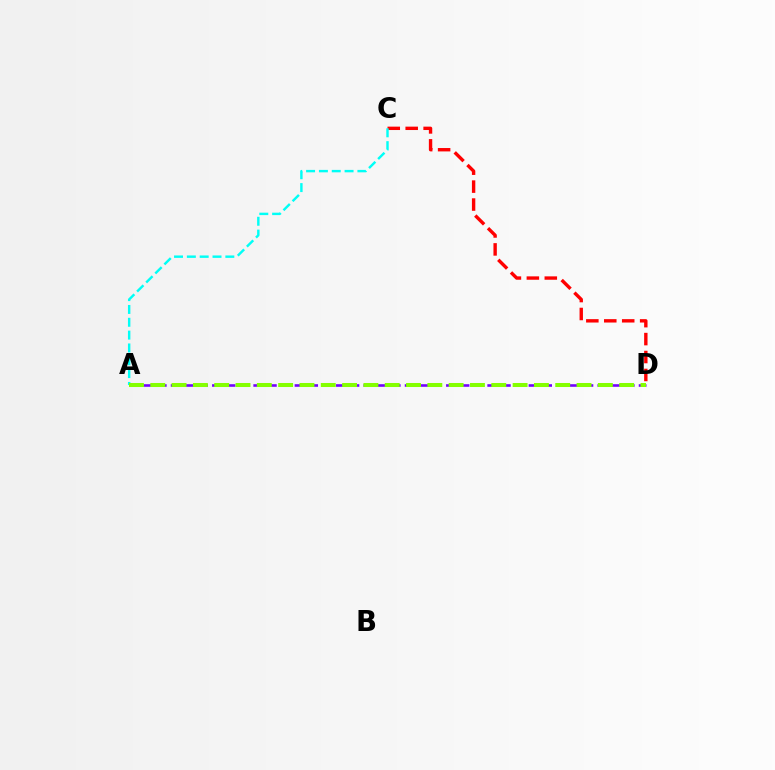{('C', 'D'): [{'color': '#ff0000', 'line_style': 'dashed', 'thickness': 2.44}], ('A', 'D'): [{'color': '#7200ff', 'line_style': 'dashed', 'thickness': 1.87}, {'color': '#84ff00', 'line_style': 'dashed', 'thickness': 2.9}], ('A', 'C'): [{'color': '#00fff6', 'line_style': 'dashed', 'thickness': 1.74}]}